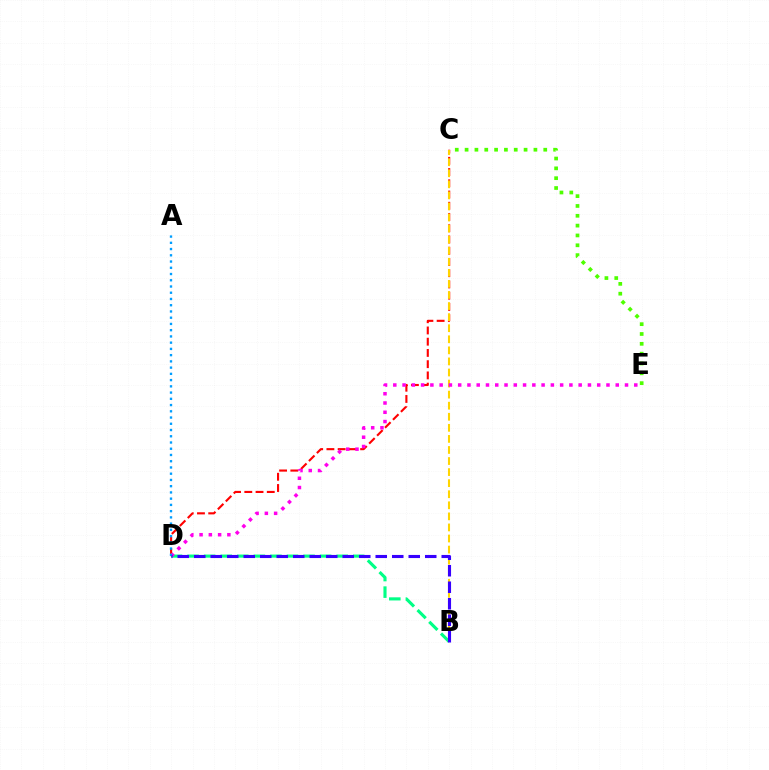{('B', 'D'): [{'color': '#00ff86', 'line_style': 'dashed', 'thickness': 2.25}, {'color': '#3700ff', 'line_style': 'dashed', 'thickness': 2.24}], ('C', 'D'): [{'color': '#ff0000', 'line_style': 'dashed', 'thickness': 1.53}], ('B', 'C'): [{'color': '#ffd500', 'line_style': 'dashed', 'thickness': 1.5}], ('D', 'E'): [{'color': '#ff00ed', 'line_style': 'dotted', 'thickness': 2.52}], ('A', 'D'): [{'color': '#009eff', 'line_style': 'dotted', 'thickness': 1.7}], ('C', 'E'): [{'color': '#4fff00', 'line_style': 'dotted', 'thickness': 2.67}]}